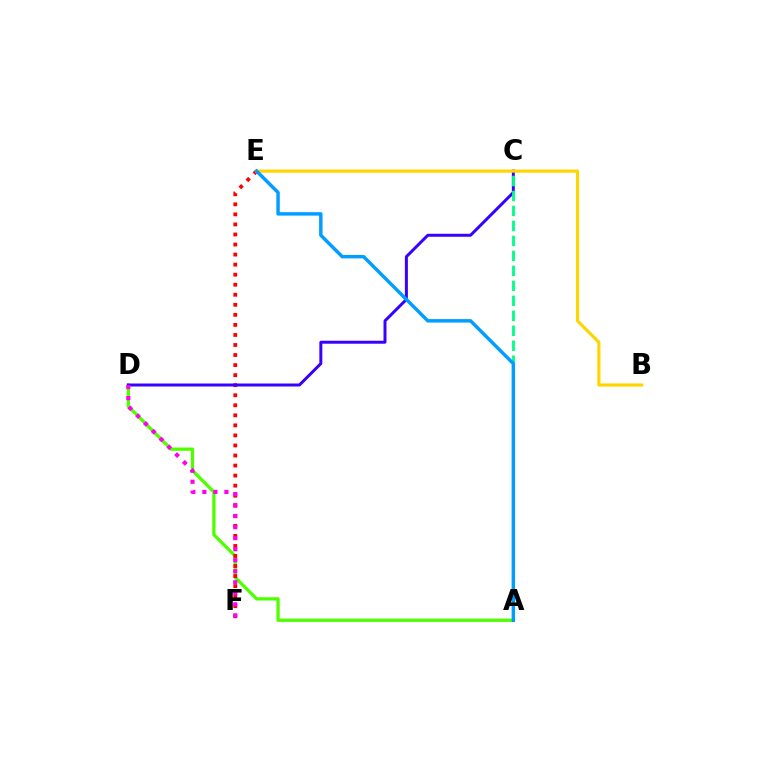{('A', 'D'): [{'color': '#4fff00', 'line_style': 'solid', 'thickness': 2.36}], ('E', 'F'): [{'color': '#ff0000', 'line_style': 'dotted', 'thickness': 2.73}], ('C', 'D'): [{'color': '#3700ff', 'line_style': 'solid', 'thickness': 2.14}], ('B', 'E'): [{'color': '#ffd500', 'line_style': 'solid', 'thickness': 2.28}], ('A', 'C'): [{'color': '#00ff86', 'line_style': 'dashed', 'thickness': 2.03}], ('A', 'E'): [{'color': '#009eff', 'line_style': 'solid', 'thickness': 2.47}], ('D', 'F'): [{'color': '#ff00ed', 'line_style': 'dotted', 'thickness': 3.0}]}